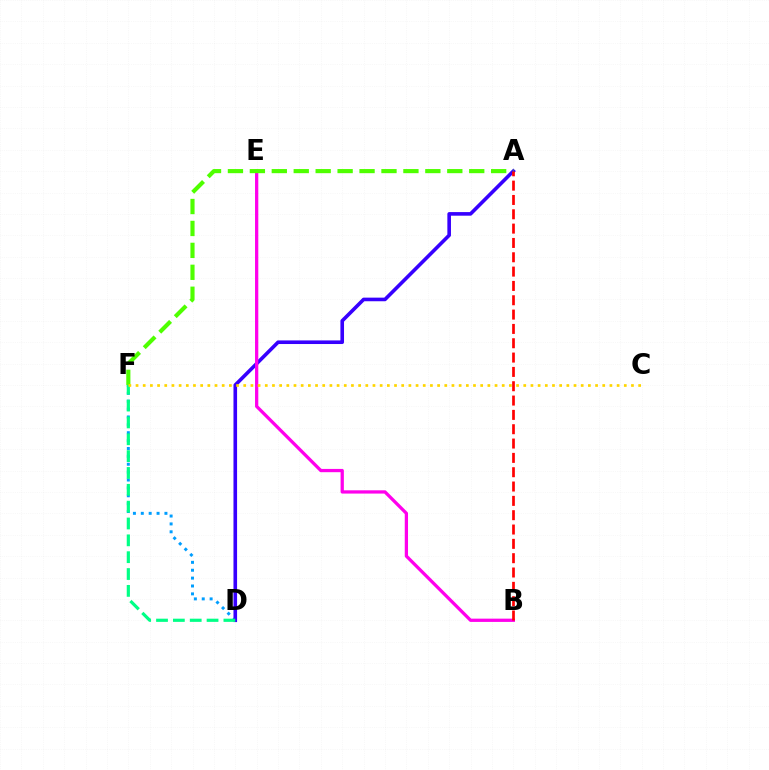{('D', 'F'): [{'color': '#009eff', 'line_style': 'dotted', 'thickness': 2.14}, {'color': '#00ff86', 'line_style': 'dashed', 'thickness': 2.29}], ('A', 'D'): [{'color': '#3700ff', 'line_style': 'solid', 'thickness': 2.6}], ('B', 'E'): [{'color': '#ff00ed', 'line_style': 'solid', 'thickness': 2.35}], ('A', 'F'): [{'color': '#4fff00', 'line_style': 'dashed', 'thickness': 2.98}], ('A', 'B'): [{'color': '#ff0000', 'line_style': 'dashed', 'thickness': 1.95}], ('C', 'F'): [{'color': '#ffd500', 'line_style': 'dotted', 'thickness': 1.95}]}